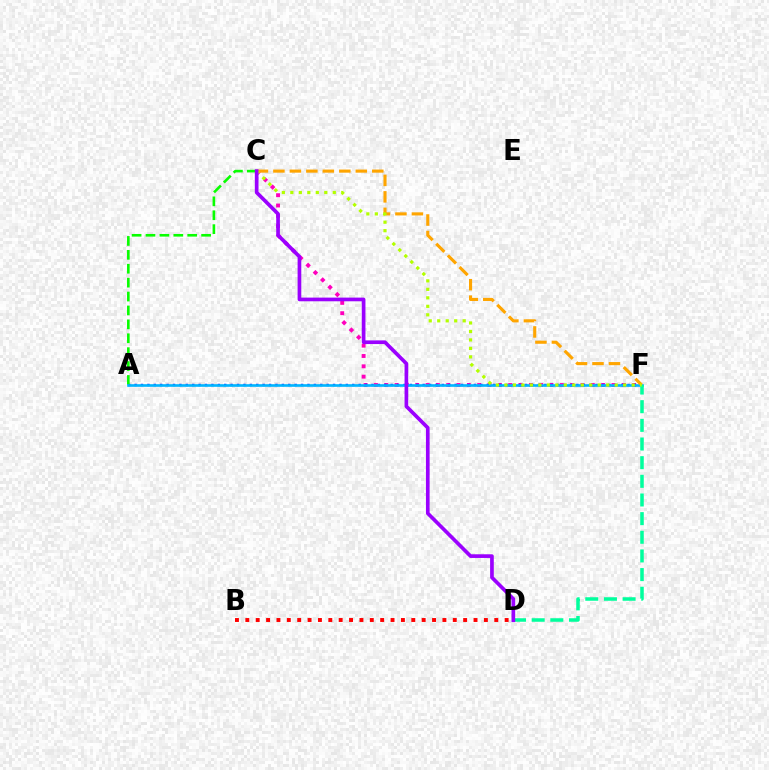{('B', 'D'): [{'color': '#ff0000', 'line_style': 'dotted', 'thickness': 2.82}], ('C', 'F'): [{'color': '#ff00bd', 'line_style': 'dotted', 'thickness': 2.81}, {'color': '#ffa500', 'line_style': 'dashed', 'thickness': 2.24}, {'color': '#b3ff00', 'line_style': 'dotted', 'thickness': 2.31}], ('A', 'F'): [{'color': '#0010ff', 'line_style': 'dotted', 'thickness': 1.74}, {'color': '#00b5ff', 'line_style': 'solid', 'thickness': 1.89}], ('A', 'C'): [{'color': '#08ff00', 'line_style': 'dashed', 'thickness': 1.89}], ('D', 'F'): [{'color': '#00ff9d', 'line_style': 'dashed', 'thickness': 2.53}], ('C', 'D'): [{'color': '#9b00ff', 'line_style': 'solid', 'thickness': 2.65}]}